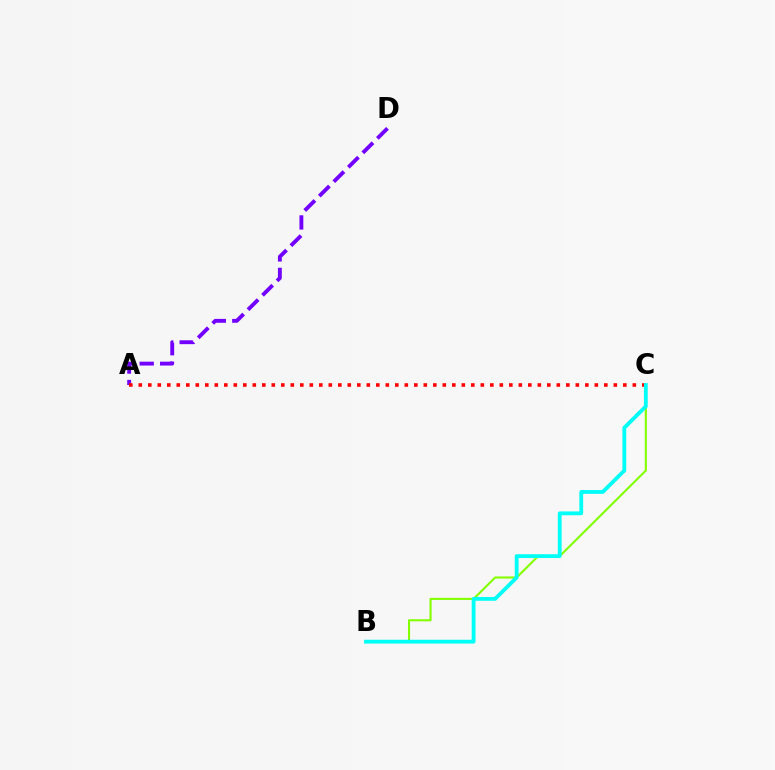{('B', 'C'): [{'color': '#84ff00', 'line_style': 'solid', 'thickness': 1.52}, {'color': '#00fff6', 'line_style': 'solid', 'thickness': 2.75}], ('A', 'D'): [{'color': '#7200ff', 'line_style': 'dashed', 'thickness': 2.78}], ('A', 'C'): [{'color': '#ff0000', 'line_style': 'dotted', 'thickness': 2.58}]}